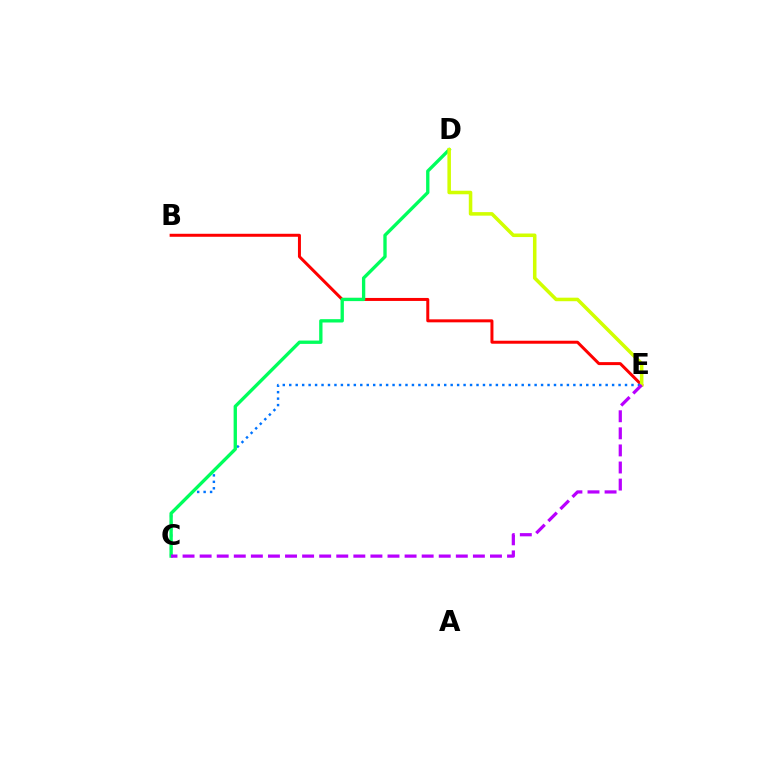{('B', 'E'): [{'color': '#ff0000', 'line_style': 'solid', 'thickness': 2.15}], ('C', 'E'): [{'color': '#0074ff', 'line_style': 'dotted', 'thickness': 1.75}, {'color': '#b900ff', 'line_style': 'dashed', 'thickness': 2.32}], ('C', 'D'): [{'color': '#00ff5c', 'line_style': 'solid', 'thickness': 2.4}], ('D', 'E'): [{'color': '#d1ff00', 'line_style': 'solid', 'thickness': 2.55}]}